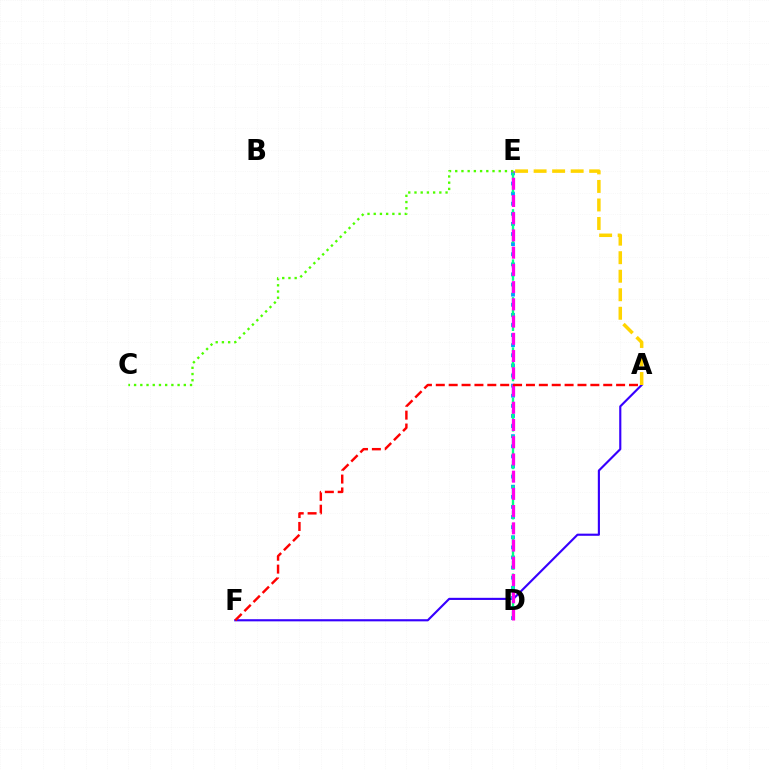{('A', 'F'): [{'color': '#3700ff', 'line_style': 'solid', 'thickness': 1.54}, {'color': '#ff0000', 'line_style': 'dashed', 'thickness': 1.75}], ('D', 'E'): [{'color': '#009eff', 'line_style': 'dotted', 'thickness': 2.75}, {'color': '#00ff86', 'line_style': 'dashed', 'thickness': 1.71}, {'color': '#ff00ed', 'line_style': 'dashed', 'thickness': 2.34}], ('A', 'E'): [{'color': '#ffd500', 'line_style': 'dashed', 'thickness': 2.52}], ('C', 'E'): [{'color': '#4fff00', 'line_style': 'dotted', 'thickness': 1.69}]}